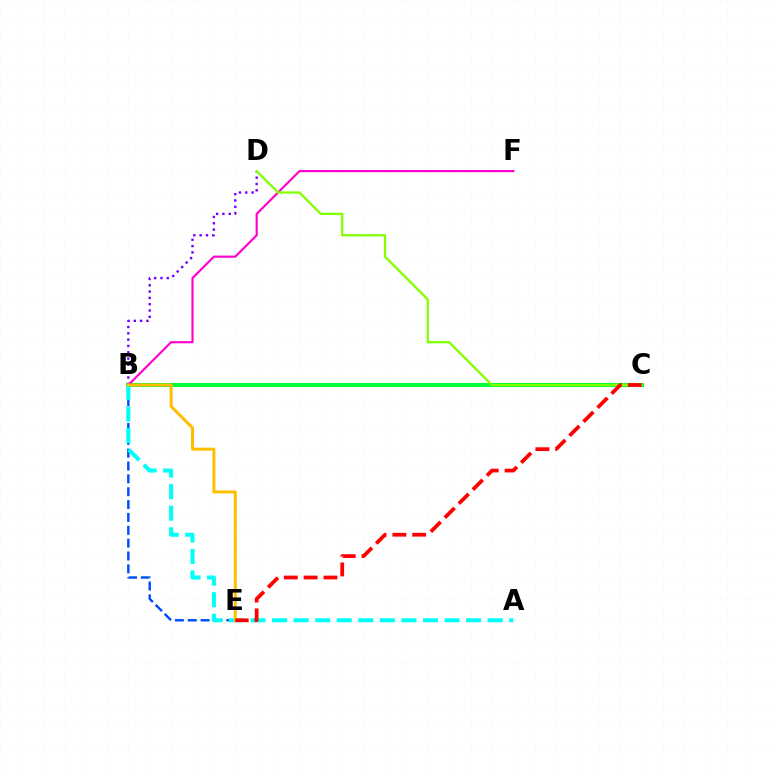{('B', 'D'): [{'color': '#7200ff', 'line_style': 'dotted', 'thickness': 1.72}], ('B', 'C'): [{'color': '#00ff39', 'line_style': 'solid', 'thickness': 2.93}], ('B', 'F'): [{'color': '#ff00cf', 'line_style': 'solid', 'thickness': 1.55}], ('B', 'E'): [{'color': '#004bff', 'line_style': 'dashed', 'thickness': 1.75}, {'color': '#ffbd00', 'line_style': 'solid', 'thickness': 2.15}], ('A', 'B'): [{'color': '#00fff6', 'line_style': 'dashed', 'thickness': 2.93}], ('C', 'D'): [{'color': '#84ff00', 'line_style': 'solid', 'thickness': 1.66}], ('C', 'E'): [{'color': '#ff0000', 'line_style': 'dashed', 'thickness': 2.69}]}